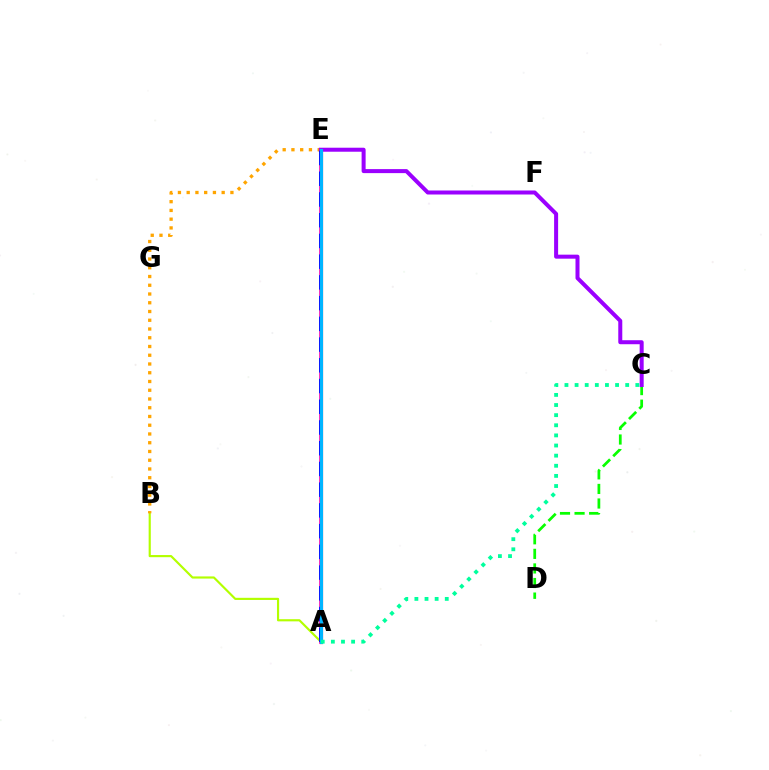{('A', 'E'): [{'color': '#ff00bd', 'line_style': 'solid', 'thickness': 2.59}, {'color': '#ff0000', 'line_style': 'solid', 'thickness': 2.27}, {'color': '#0010ff', 'line_style': 'dashed', 'thickness': 2.82}, {'color': '#00b5ff', 'line_style': 'solid', 'thickness': 2.24}], ('A', 'B'): [{'color': '#b3ff00', 'line_style': 'solid', 'thickness': 1.55}], ('B', 'E'): [{'color': '#ffa500', 'line_style': 'dotted', 'thickness': 2.38}], ('C', 'D'): [{'color': '#08ff00', 'line_style': 'dashed', 'thickness': 1.98}], ('C', 'E'): [{'color': '#9b00ff', 'line_style': 'solid', 'thickness': 2.89}], ('A', 'C'): [{'color': '#00ff9d', 'line_style': 'dotted', 'thickness': 2.75}]}